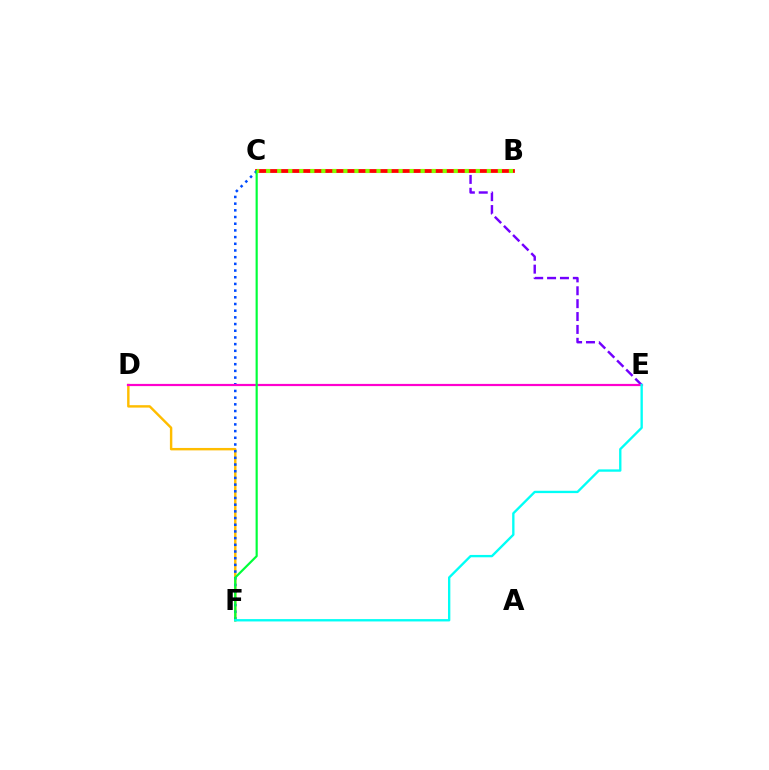{('D', 'F'): [{'color': '#ffbd00', 'line_style': 'solid', 'thickness': 1.75}], ('C', 'E'): [{'color': '#7200ff', 'line_style': 'dashed', 'thickness': 1.75}], ('B', 'C'): [{'color': '#ff0000', 'line_style': 'solid', 'thickness': 2.71}, {'color': '#84ff00', 'line_style': 'dotted', 'thickness': 3.0}], ('C', 'F'): [{'color': '#004bff', 'line_style': 'dotted', 'thickness': 1.82}, {'color': '#00ff39', 'line_style': 'solid', 'thickness': 1.56}], ('D', 'E'): [{'color': '#ff00cf', 'line_style': 'solid', 'thickness': 1.59}], ('E', 'F'): [{'color': '#00fff6', 'line_style': 'solid', 'thickness': 1.69}]}